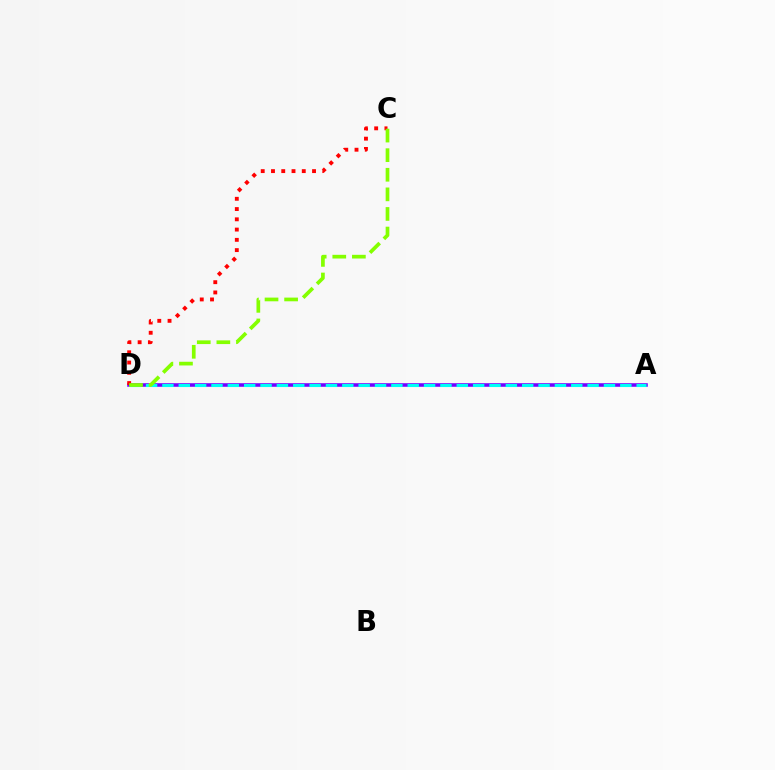{('A', 'D'): [{'color': '#7200ff', 'line_style': 'solid', 'thickness': 2.56}, {'color': '#00fff6', 'line_style': 'dashed', 'thickness': 2.22}], ('C', 'D'): [{'color': '#ff0000', 'line_style': 'dotted', 'thickness': 2.79}, {'color': '#84ff00', 'line_style': 'dashed', 'thickness': 2.66}]}